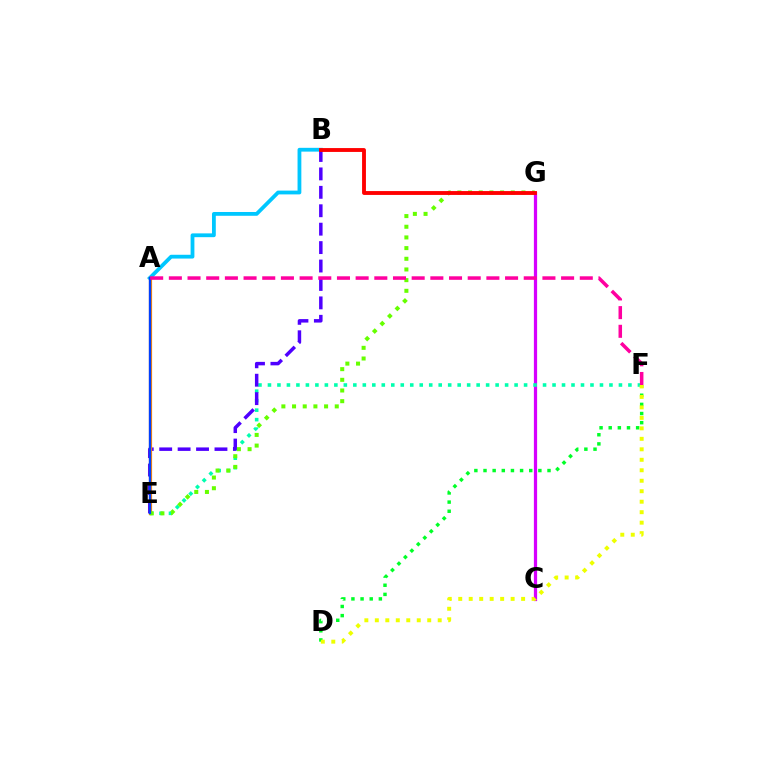{('C', 'G'): [{'color': '#d600ff', 'line_style': 'solid', 'thickness': 2.33}], ('D', 'F'): [{'color': '#00ff27', 'line_style': 'dotted', 'thickness': 2.48}, {'color': '#eeff00', 'line_style': 'dotted', 'thickness': 2.85}], ('A', 'B'): [{'color': '#00c7ff', 'line_style': 'solid', 'thickness': 2.73}], ('E', 'F'): [{'color': '#00ffaf', 'line_style': 'dotted', 'thickness': 2.58}], ('B', 'E'): [{'color': '#4f00ff', 'line_style': 'dashed', 'thickness': 2.5}], ('A', 'E'): [{'color': '#ff8800', 'line_style': 'solid', 'thickness': 2.3}, {'color': '#003fff', 'line_style': 'solid', 'thickness': 1.67}], ('E', 'G'): [{'color': '#66ff00', 'line_style': 'dotted', 'thickness': 2.9}], ('B', 'G'): [{'color': '#ff0000', 'line_style': 'solid', 'thickness': 2.78}], ('A', 'F'): [{'color': '#ff00a0', 'line_style': 'dashed', 'thickness': 2.54}]}